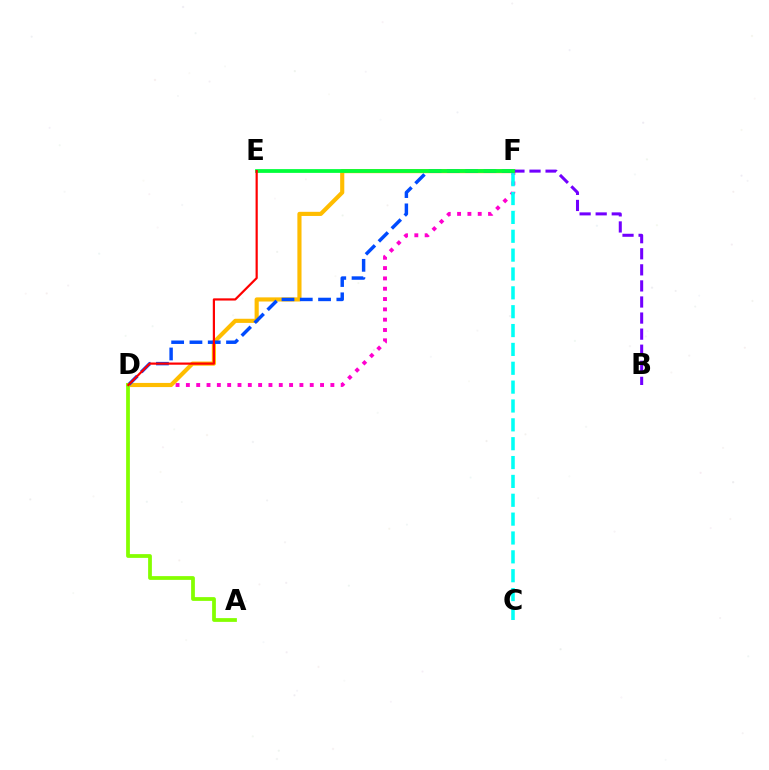{('D', 'F'): [{'color': '#ff00cf', 'line_style': 'dotted', 'thickness': 2.8}, {'color': '#ffbd00', 'line_style': 'solid', 'thickness': 2.98}, {'color': '#004bff', 'line_style': 'dashed', 'thickness': 2.49}], ('A', 'D'): [{'color': '#84ff00', 'line_style': 'solid', 'thickness': 2.7}], ('B', 'F'): [{'color': '#7200ff', 'line_style': 'dashed', 'thickness': 2.18}], ('E', 'F'): [{'color': '#00ff39', 'line_style': 'solid', 'thickness': 2.71}], ('C', 'F'): [{'color': '#00fff6', 'line_style': 'dashed', 'thickness': 2.56}], ('D', 'E'): [{'color': '#ff0000', 'line_style': 'solid', 'thickness': 1.59}]}